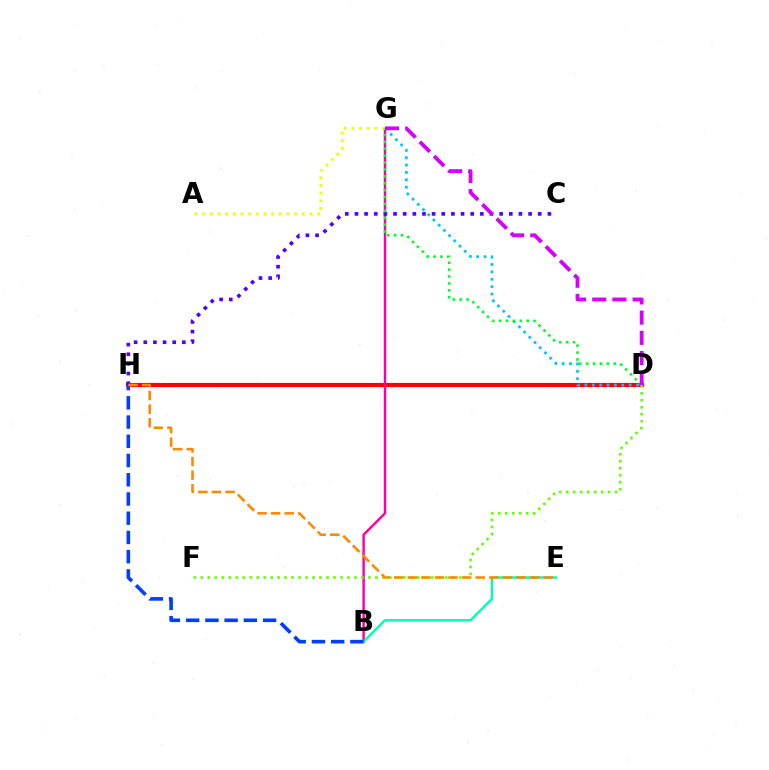{('D', 'H'): [{'color': '#ff0000', 'line_style': 'solid', 'thickness': 2.99}], ('B', 'G'): [{'color': '#ff00a0', 'line_style': 'solid', 'thickness': 1.75}], ('C', 'H'): [{'color': '#4f00ff', 'line_style': 'dotted', 'thickness': 2.62}], ('D', 'F'): [{'color': '#66ff00', 'line_style': 'dotted', 'thickness': 1.9}], ('D', 'G'): [{'color': '#00c7ff', 'line_style': 'dotted', 'thickness': 2.0}, {'color': '#00ff27', 'line_style': 'dotted', 'thickness': 1.87}, {'color': '#d600ff', 'line_style': 'dashed', 'thickness': 2.74}], ('B', 'E'): [{'color': '#00ffaf', 'line_style': 'solid', 'thickness': 1.74}], ('B', 'H'): [{'color': '#003fff', 'line_style': 'dashed', 'thickness': 2.61}], ('A', 'G'): [{'color': '#eeff00', 'line_style': 'dotted', 'thickness': 2.08}], ('E', 'H'): [{'color': '#ff8800', 'line_style': 'dashed', 'thickness': 1.85}]}